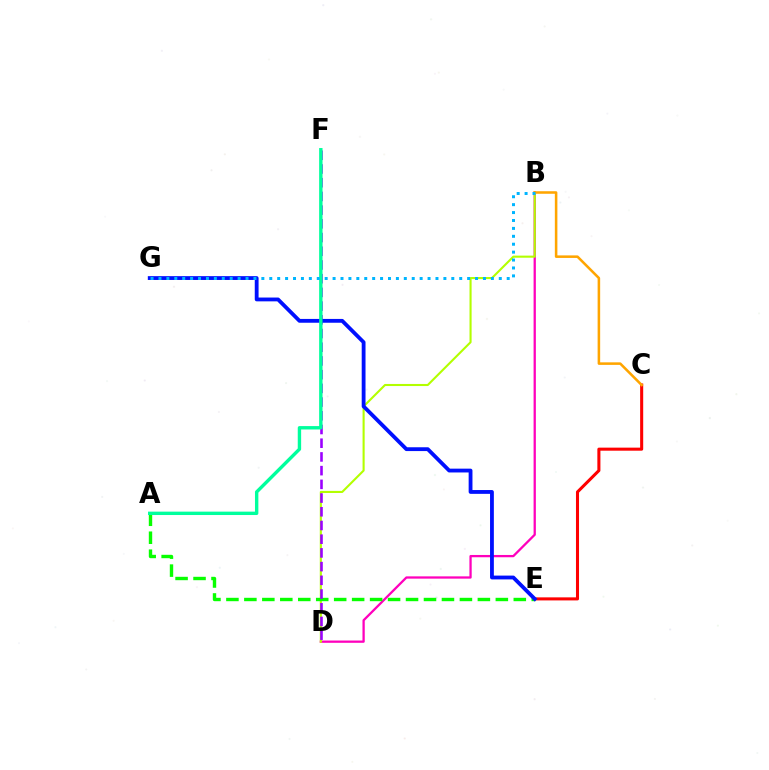{('B', 'D'): [{'color': '#ff00bd', 'line_style': 'solid', 'thickness': 1.64}, {'color': '#b3ff00', 'line_style': 'solid', 'thickness': 1.51}], ('C', 'E'): [{'color': '#ff0000', 'line_style': 'solid', 'thickness': 2.2}], ('A', 'E'): [{'color': '#08ff00', 'line_style': 'dashed', 'thickness': 2.44}], ('D', 'F'): [{'color': '#9b00ff', 'line_style': 'dashed', 'thickness': 1.86}], ('E', 'G'): [{'color': '#0010ff', 'line_style': 'solid', 'thickness': 2.75}], ('B', 'C'): [{'color': '#ffa500', 'line_style': 'solid', 'thickness': 1.84}], ('A', 'F'): [{'color': '#00ff9d', 'line_style': 'solid', 'thickness': 2.44}], ('B', 'G'): [{'color': '#00b5ff', 'line_style': 'dotted', 'thickness': 2.15}]}